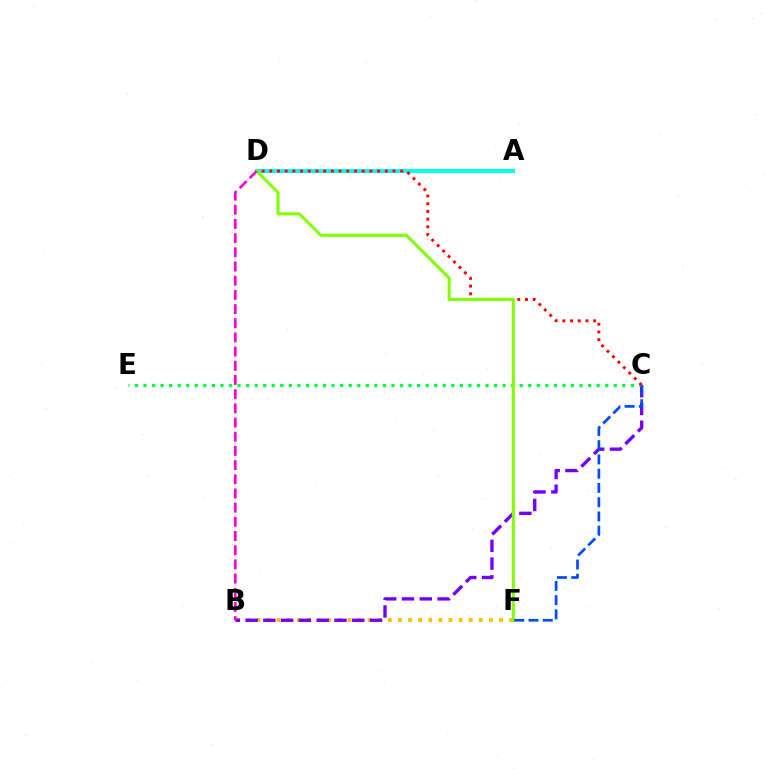{('A', 'D'): [{'color': '#00fff6', 'line_style': 'solid', 'thickness': 2.89}], ('B', 'F'): [{'color': '#ffbd00', 'line_style': 'dotted', 'thickness': 2.75}], ('B', 'C'): [{'color': '#7200ff', 'line_style': 'dashed', 'thickness': 2.42}], ('C', 'E'): [{'color': '#00ff39', 'line_style': 'dotted', 'thickness': 2.32}], ('C', 'D'): [{'color': '#ff0000', 'line_style': 'dotted', 'thickness': 2.09}], ('D', 'F'): [{'color': '#84ff00', 'line_style': 'solid', 'thickness': 2.22}], ('B', 'D'): [{'color': '#ff00cf', 'line_style': 'dashed', 'thickness': 1.93}], ('C', 'F'): [{'color': '#004bff', 'line_style': 'dashed', 'thickness': 1.94}]}